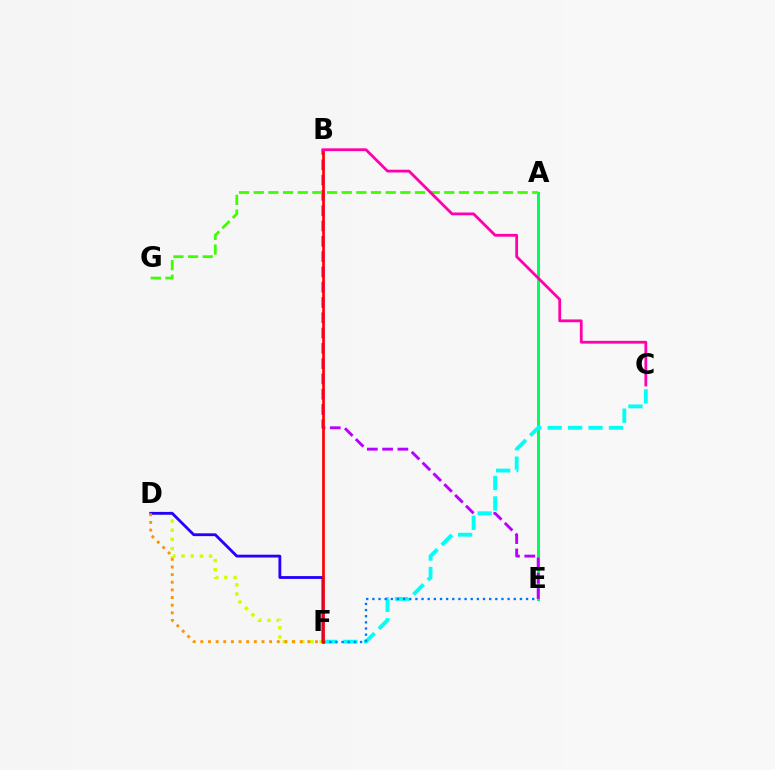{('A', 'E'): [{'color': '#00ff5c', 'line_style': 'solid', 'thickness': 2.16}], ('B', 'E'): [{'color': '#b900ff', 'line_style': 'dashed', 'thickness': 2.08}], ('D', 'F'): [{'color': '#d1ff00', 'line_style': 'dotted', 'thickness': 2.49}, {'color': '#2500ff', 'line_style': 'solid', 'thickness': 2.03}, {'color': '#ff9400', 'line_style': 'dotted', 'thickness': 2.08}], ('A', 'G'): [{'color': '#3dff00', 'line_style': 'dashed', 'thickness': 1.99}], ('C', 'F'): [{'color': '#00fff6', 'line_style': 'dashed', 'thickness': 2.78}], ('E', 'F'): [{'color': '#0074ff', 'line_style': 'dotted', 'thickness': 1.67}], ('B', 'F'): [{'color': '#ff0000', 'line_style': 'solid', 'thickness': 1.94}], ('B', 'C'): [{'color': '#ff00ac', 'line_style': 'solid', 'thickness': 2.01}]}